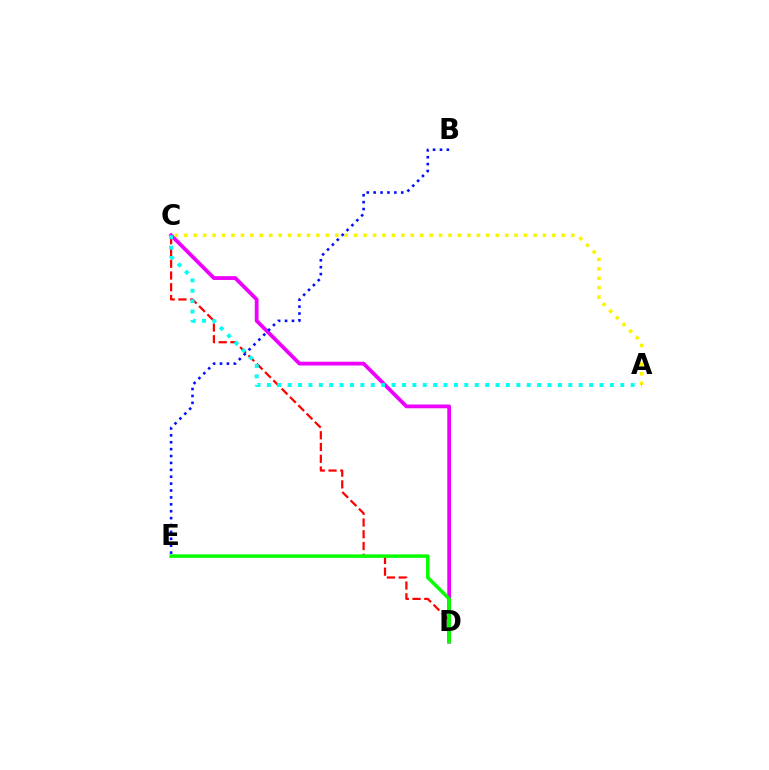{('C', 'D'): [{'color': '#ee00ff', 'line_style': 'solid', 'thickness': 2.72}, {'color': '#ff0000', 'line_style': 'dashed', 'thickness': 1.6}], ('D', 'E'): [{'color': '#08ff00', 'line_style': 'solid', 'thickness': 2.52}], ('A', 'C'): [{'color': '#fcf500', 'line_style': 'dotted', 'thickness': 2.56}, {'color': '#00fff6', 'line_style': 'dotted', 'thickness': 2.82}], ('B', 'E'): [{'color': '#0010ff', 'line_style': 'dotted', 'thickness': 1.87}]}